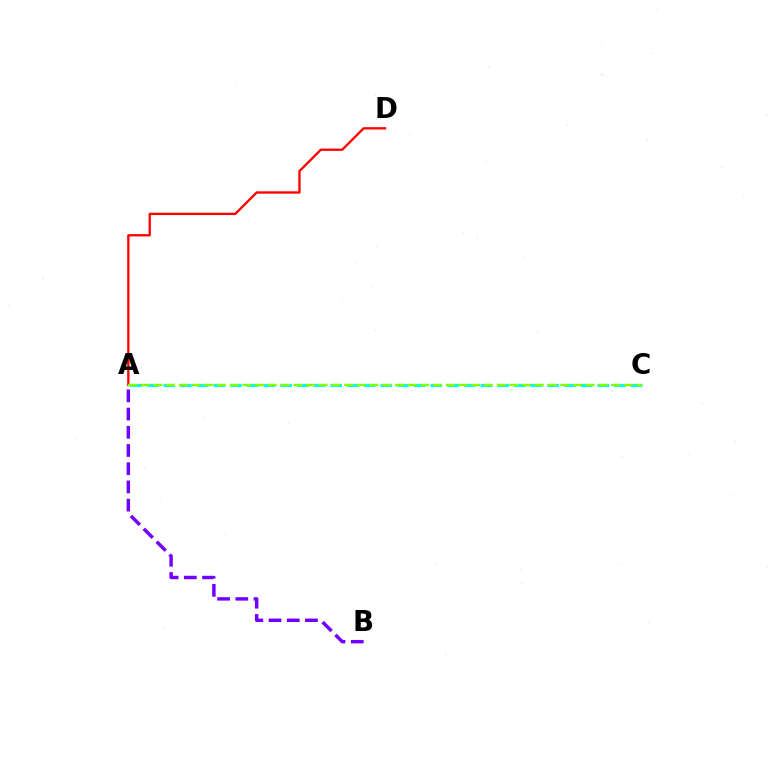{('A', 'D'): [{'color': '#ff0000', 'line_style': 'solid', 'thickness': 1.68}], ('A', 'C'): [{'color': '#00fff6', 'line_style': 'dashed', 'thickness': 2.27}, {'color': '#84ff00', 'line_style': 'dashed', 'thickness': 1.73}], ('A', 'B'): [{'color': '#7200ff', 'line_style': 'dashed', 'thickness': 2.47}]}